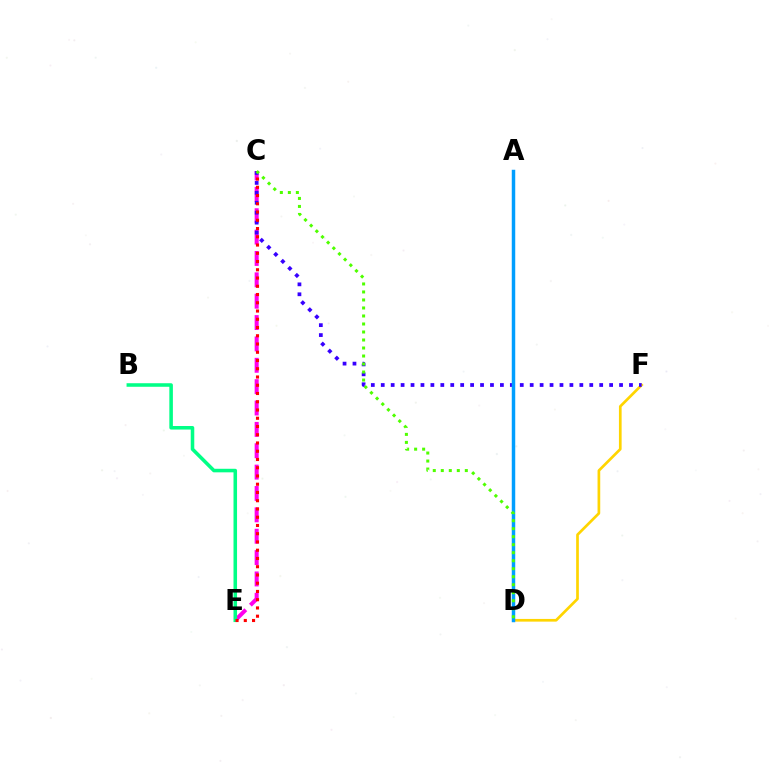{('D', 'F'): [{'color': '#ffd500', 'line_style': 'solid', 'thickness': 1.94}], ('C', 'E'): [{'color': '#ff00ed', 'line_style': 'dashed', 'thickness': 2.9}, {'color': '#ff0000', 'line_style': 'dotted', 'thickness': 2.24}], ('C', 'F'): [{'color': '#3700ff', 'line_style': 'dotted', 'thickness': 2.7}], ('B', 'E'): [{'color': '#00ff86', 'line_style': 'solid', 'thickness': 2.56}], ('A', 'D'): [{'color': '#009eff', 'line_style': 'solid', 'thickness': 2.5}], ('C', 'D'): [{'color': '#4fff00', 'line_style': 'dotted', 'thickness': 2.18}]}